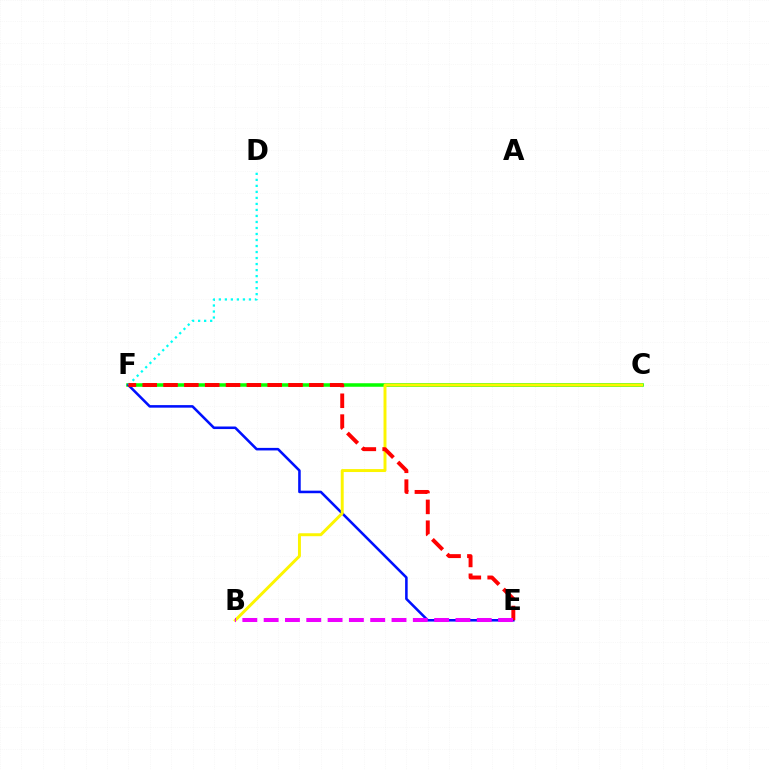{('C', 'F'): [{'color': '#08ff00', 'line_style': 'solid', 'thickness': 2.54}], ('E', 'F'): [{'color': '#0010ff', 'line_style': 'solid', 'thickness': 1.84}, {'color': '#ff0000', 'line_style': 'dashed', 'thickness': 2.83}], ('B', 'C'): [{'color': '#fcf500', 'line_style': 'solid', 'thickness': 2.12}], ('D', 'F'): [{'color': '#00fff6', 'line_style': 'dotted', 'thickness': 1.63}], ('B', 'E'): [{'color': '#ee00ff', 'line_style': 'dashed', 'thickness': 2.9}]}